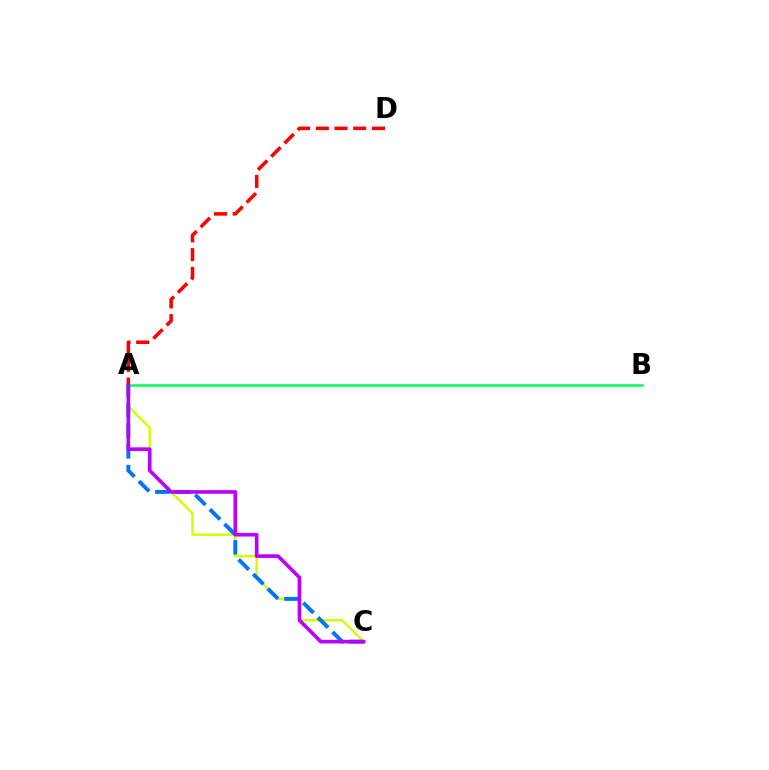{('A', 'C'): [{'color': '#d1ff00', 'line_style': 'solid', 'thickness': 1.78}, {'color': '#0074ff', 'line_style': 'dashed', 'thickness': 2.81}, {'color': '#b900ff', 'line_style': 'solid', 'thickness': 2.61}], ('A', 'D'): [{'color': '#ff0000', 'line_style': 'dashed', 'thickness': 2.54}], ('A', 'B'): [{'color': '#00ff5c', 'line_style': 'solid', 'thickness': 1.8}]}